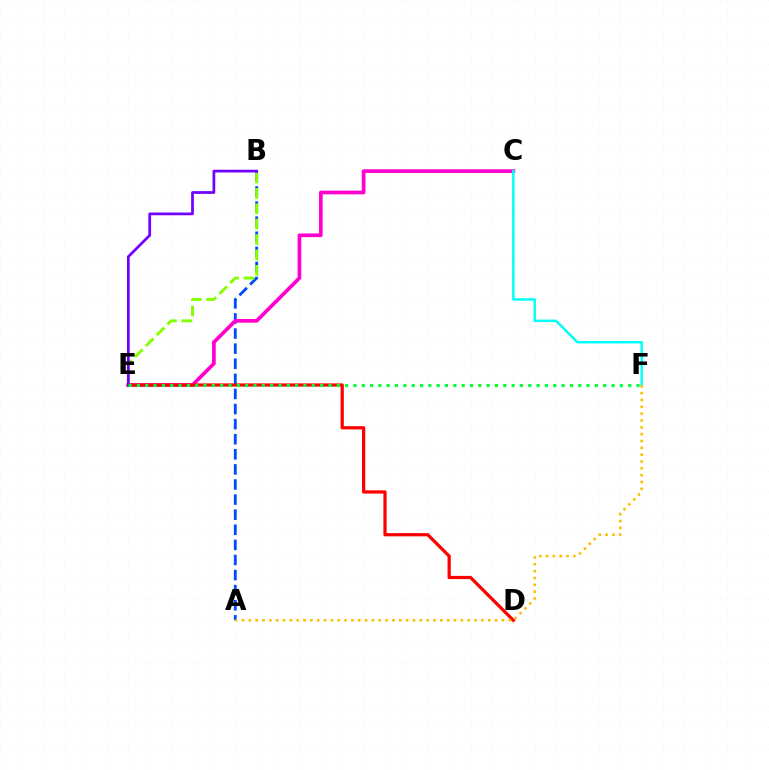{('A', 'B'): [{'color': '#004bff', 'line_style': 'dashed', 'thickness': 2.05}], ('C', 'E'): [{'color': '#ff00cf', 'line_style': 'solid', 'thickness': 2.66}], ('B', 'E'): [{'color': '#84ff00', 'line_style': 'dashed', 'thickness': 2.09}, {'color': '#7200ff', 'line_style': 'solid', 'thickness': 1.98}], ('C', 'F'): [{'color': '#00fff6', 'line_style': 'solid', 'thickness': 1.77}], ('D', 'E'): [{'color': '#ff0000', 'line_style': 'solid', 'thickness': 2.32}], ('A', 'F'): [{'color': '#ffbd00', 'line_style': 'dotted', 'thickness': 1.86}], ('E', 'F'): [{'color': '#00ff39', 'line_style': 'dotted', 'thickness': 2.26}]}